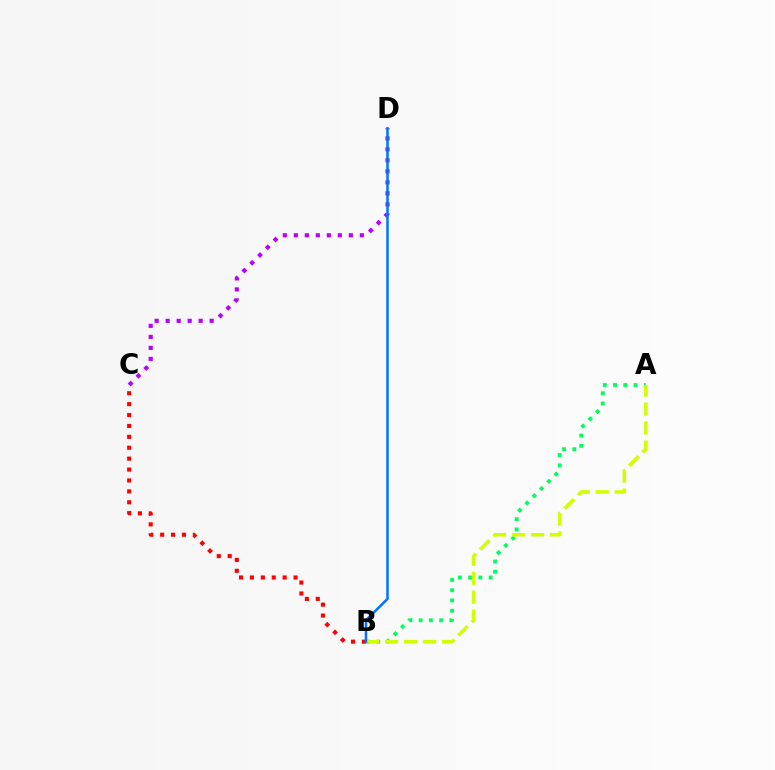{('A', 'B'): [{'color': '#00ff5c', 'line_style': 'dotted', 'thickness': 2.79}, {'color': '#d1ff00', 'line_style': 'dashed', 'thickness': 2.58}], ('C', 'D'): [{'color': '#b900ff', 'line_style': 'dotted', 'thickness': 2.99}], ('B', 'C'): [{'color': '#ff0000', 'line_style': 'dotted', 'thickness': 2.96}], ('B', 'D'): [{'color': '#0074ff', 'line_style': 'solid', 'thickness': 1.82}]}